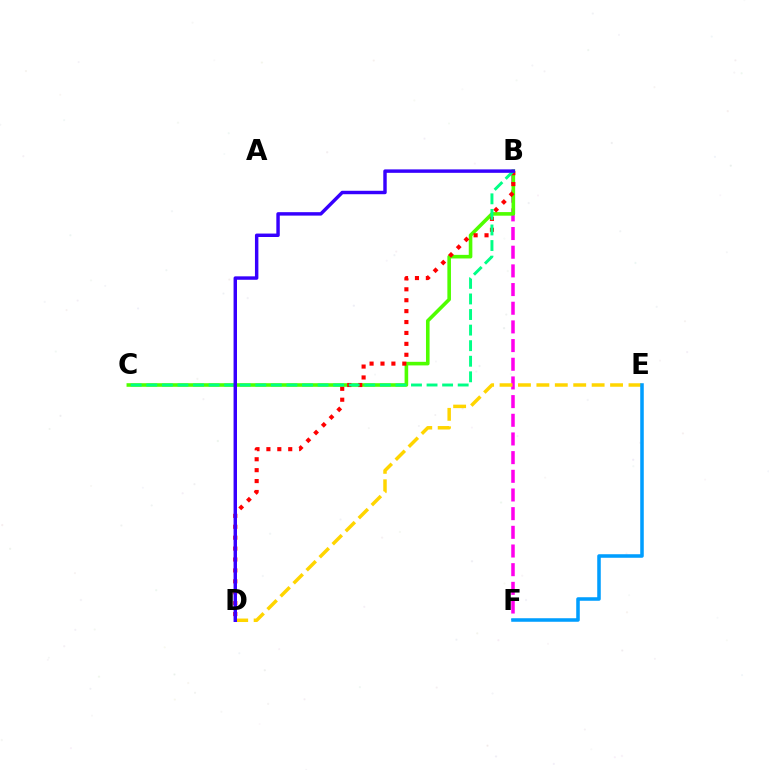{('B', 'F'): [{'color': '#ff00ed', 'line_style': 'dashed', 'thickness': 2.54}], ('B', 'C'): [{'color': '#4fff00', 'line_style': 'solid', 'thickness': 2.59}, {'color': '#00ff86', 'line_style': 'dashed', 'thickness': 2.12}], ('D', 'E'): [{'color': '#ffd500', 'line_style': 'dashed', 'thickness': 2.5}], ('B', 'D'): [{'color': '#ff0000', 'line_style': 'dotted', 'thickness': 2.96}, {'color': '#3700ff', 'line_style': 'solid', 'thickness': 2.48}], ('E', 'F'): [{'color': '#009eff', 'line_style': 'solid', 'thickness': 2.55}]}